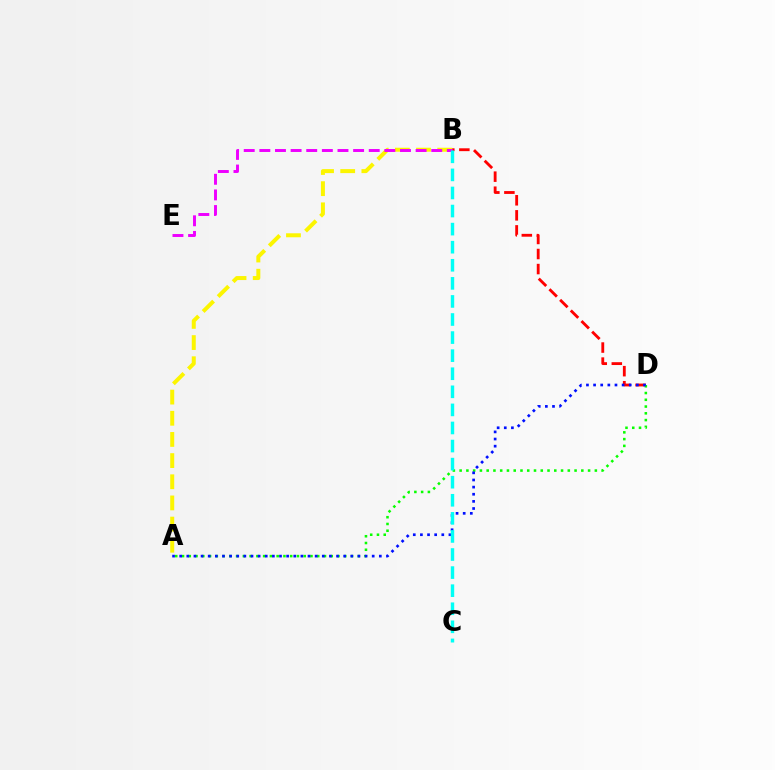{('B', 'D'): [{'color': '#ff0000', 'line_style': 'dashed', 'thickness': 2.04}], ('A', 'B'): [{'color': '#fcf500', 'line_style': 'dashed', 'thickness': 2.88}], ('B', 'E'): [{'color': '#ee00ff', 'line_style': 'dashed', 'thickness': 2.12}], ('A', 'D'): [{'color': '#08ff00', 'line_style': 'dotted', 'thickness': 1.84}, {'color': '#0010ff', 'line_style': 'dotted', 'thickness': 1.94}], ('B', 'C'): [{'color': '#00fff6', 'line_style': 'dashed', 'thickness': 2.46}]}